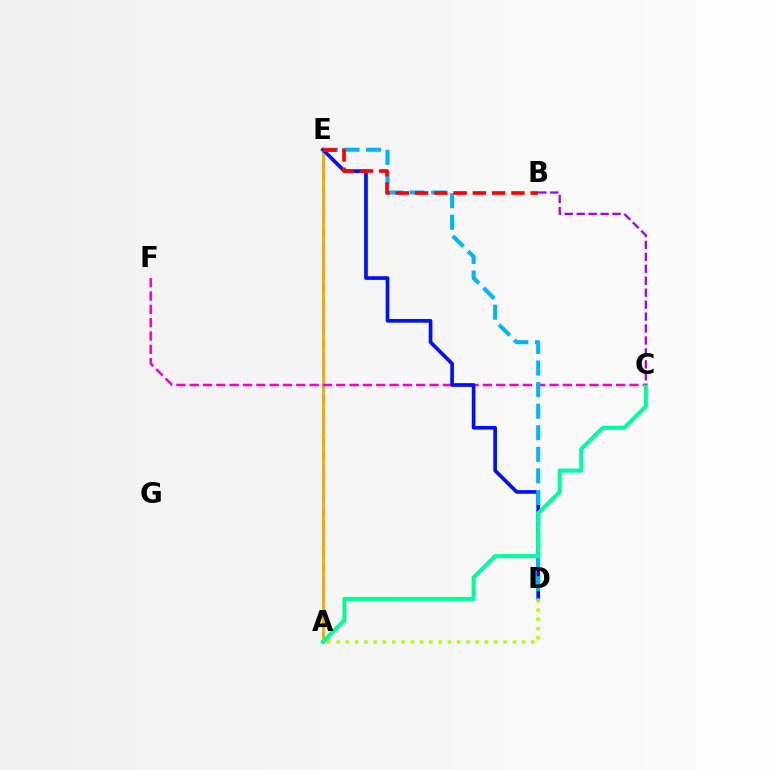{('A', 'E'): [{'color': '#08ff00', 'line_style': 'dashed', 'thickness': 1.9}, {'color': '#ffa500', 'line_style': 'solid', 'thickness': 2.02}], ('C', 'F'): [{'color': '#ff00bd', 'line_style': 'dashed', 'thickness': 1.81}], ('D', 'E'): [{'color': '#0010ff', 'line_style': 'solid', 'thickness': 2.64}, {'color': '#00b5ff', 'line_style': 'dashed', 'thickness': 2.93}], ('A', 'D'): [{'color': '#b3ff00', 'line_style': 'dotted', 'thickness': 2.52}], ('B', 'E'): [{'color': '#ff0000', 'line_style': 'dashed', 'thickness': 2.62}], ('A', 'C'): [{'color': '#00ff9d', 'line_style': 'solid', 'thickness': 2.92}], ('B', 'C'): [{'color': '#9b00ff', 'line_style': 'dashed', 'thickness': 1.62}]}